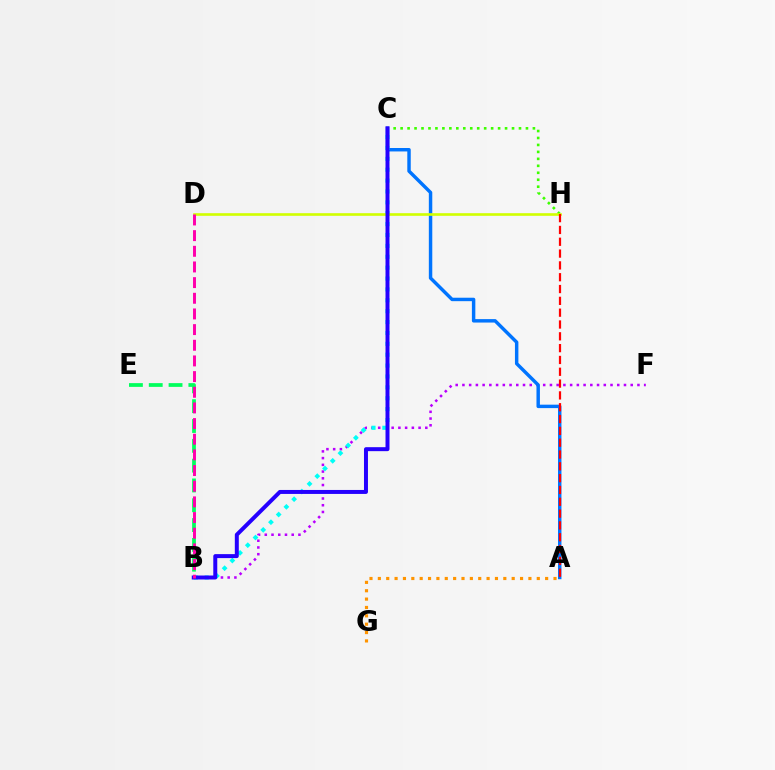{('B', 'F'): [{'color': '#b900ff', 'line_style': 'dotted', 'thickness': 1.83}], ('B', 'E'): [{'color': '#00ff5c', 'line_style': 'dashed', 'thickness': 2.69}], ('A', 'C'): [{'color': '#0074ff', 'line_style': 'solid', 'thickness': 2.48}], ('B', 'C'): [{'color': '#00fff6', 'line_style': 'dotted', 'thickness': 2.96}, {'color': '#2500ff', 'line_style': 'solid', 'thickness': 2.86}], ('C', 'H'): [{'color': '#3dff00', 'line_style': 'dotted', 'thickness': 1.89}], ('D', 'H'): [{'color': '#d1ff00', 'line_style': 'solid', 'thickness': 1.89}], ('A', 'G'): [{'color': '#ff9400', 'line_style': 'dotted', 'thickness': 2.27}], ('A', 'H'): [{'color': '#ff0000', 'line_style': 'dashed', 'thickness': 1.61}], ('B', 'D'): [{'color': '#ff00ac', 'line_style': 'dashed', 'thickness': 2.13}]}